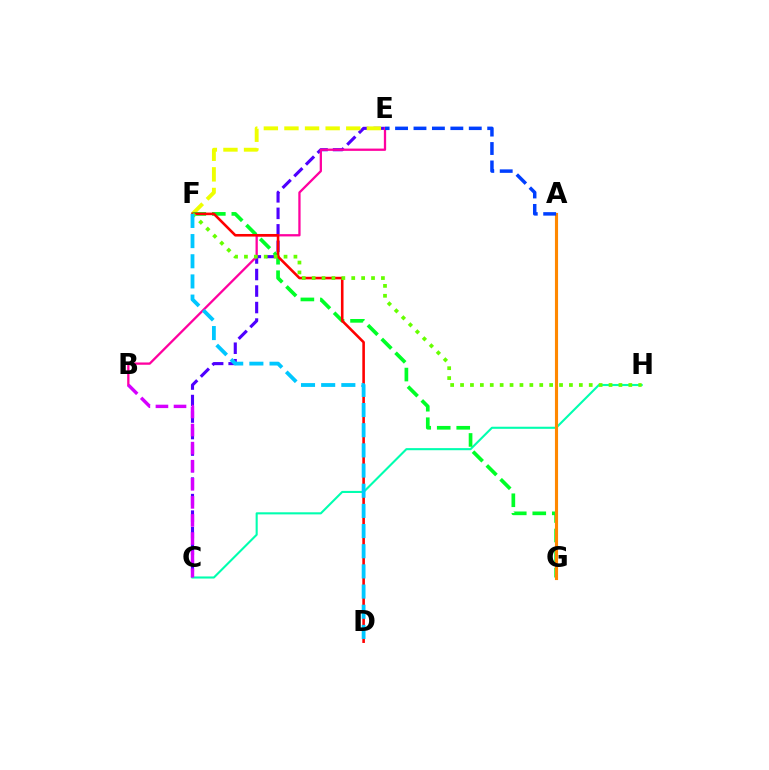{('C', 'E'): [{'color': '#4f00ff', 'line_style': 'dashed', 'thickness': 2.24}], ('E', 'F'): [{'color': '#eeff00', 'line_style': 'dashed', 'thickness': 2.8}], ('C', 'H'): [{'color': '#00ffaf', 'line_style': 'solid', 'thickness': 1.51}], ('B', 'E'): [{'color': '#ff00a0', 'line_style': 'solid', 'thickness': 1.65}], ('F', 'G'): [{'color': '#00ff27', 'line_style': 'dashed', 'thickness': 2.65}], ('A', 'G'): [{'color': '#ff8800', 'line_style': 'solid', 'thickness': 2.25}], ('D', 'F'): [{'color': '#ff0000', 'line_style': 'solid', 'thickness': 1.87}, {'color': '#00c7ff', 'line_style': 'dashed', 'thickness': 2.74}], ('F', 'H'): [{'color': '#66ff00', 'line_style': 'dotted', 'thickness': 2.69}], ('B', 'C'): [{'color': '#d600ff', 'line_style': 'dashed', 'thickness': 2.46}], ('A', 'E'): [{'color': '#003fff', 'line_style': 'dashed', 'thickness': 2.5}]}